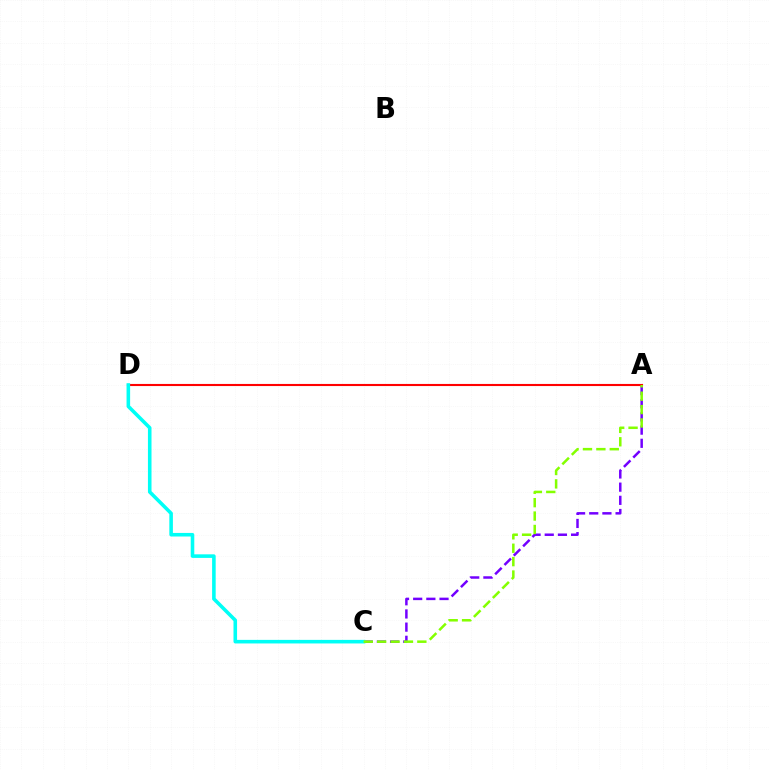{('A', 'C'): [{'color': '#7200ff', 'line_style': 'dashed', 'thickness': 1.79}, {'color': '#84ff00', 'line_style': 'dashed', 'thickness': 1.82}], ('A', 'D'): [{'color': '#ff0000', 'line_style': 'solid', 'thickness': 1.52}], ('C', 'D'): [{'color': '#00fff6', 'line_style': 'solid', 'thickness': 2.57}]}